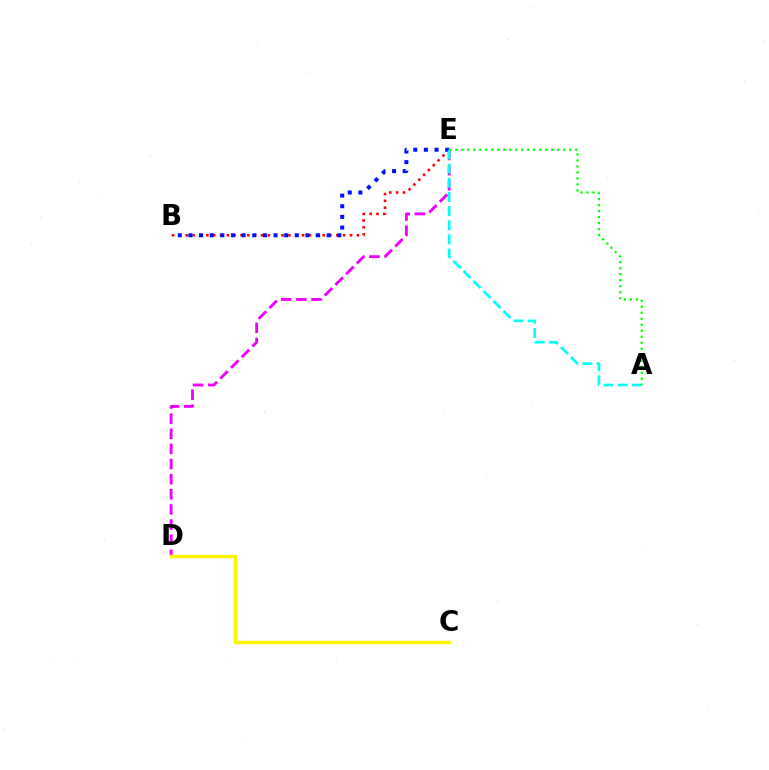{('B', 'E'): [{'color': '#ff0000', 'line_style': 'dotted', 'thickness': 1.86}, {'color': '#0010ff', 'line_style': 'dotted', 'thickness': 2.89}], ('D', 'E'): [{'color': '#ee00ff', 'line_style': 'dashed', 'thickness': 2.06}], ('A', 'E'): [{'color': '#00fff6', 'line_style': 'dashed', 'thickness': 1.92}, {'color': '#08ff00', 'line_style': 'dotted', 'thickness': 1.63}], ('C', 'D'): [{'color': '#fcf500', 'line_style': 'solid', 'thickness': 2.49}]}